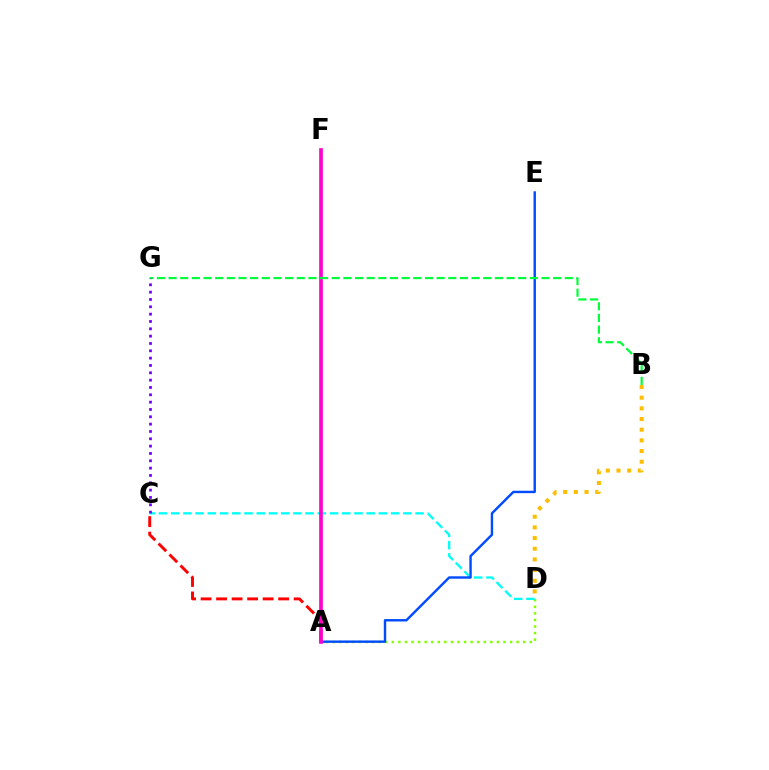{('A', 'D'): [{'color': '#84ff00', 'line_style': 'dotted', 'thickness': 1.79}], ('A', 'C'): [{'color': '#ff0000', 'line_style': 'dashed', 'thickness': 2.11}], ('C', 'D'): [{'color': '#00fff6', 'line_style': 'dashed', 'thickness': 1.66}], ('B', 'D'): [{'color': '#ffbd00', 'line_style': 'dotted', 'thickness': 2.9}], ('A', 'E'): [{'color': '#004bff', 'line_style': 'solid', 'thickness': 1.74}], ('A', 'F'): [{'color': '#ff00cf', 'line_style': 'solid', 'thickness': 2.63}], ('B', 'G'): [{'color': '#00ff39', 'line_style': 'dashed', 'thickness': 1.58}], ('C', 'G'): [{'color': '#7200ff', 'line_style': 'dotted', 'thickness': 1.99}]}